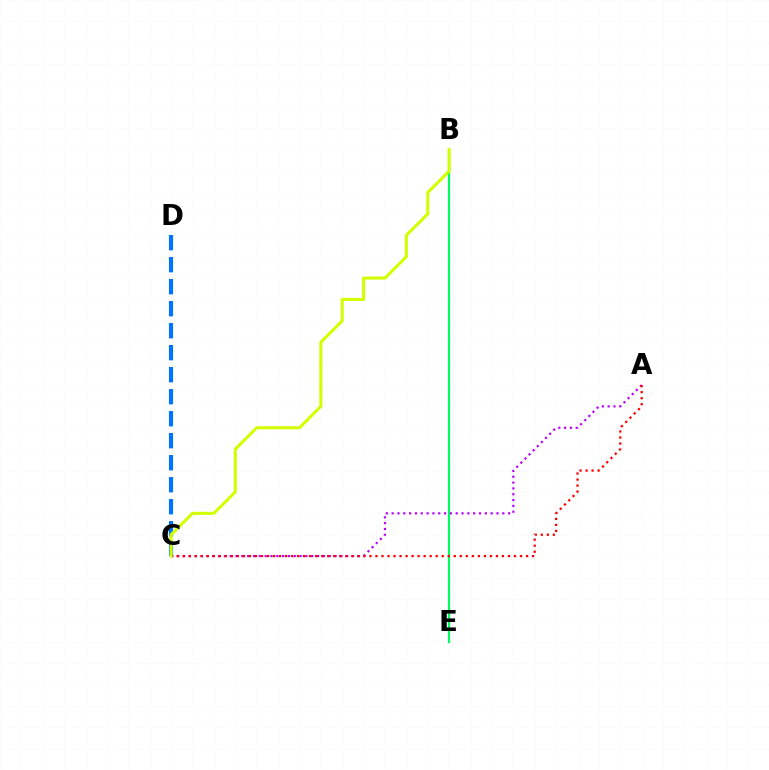{('C', 'D'): [{'color': '#0074ff', 'line_style': 'dashed', 'thickness': 2.99}], ('B', 'E'): [{'color': '#00ff5c', 'line_style': 'solid', 'thickness': 1.6}], ('A', 'C'): [{'color': '#b900ff', 'line_style': 'dotted', 'thickness': 1.58}, {'color': '#ff0000', 'line_style': 'dotted', 'thickness': 1.64}], ('B', 'C'): [{'color': '#d1ff00', 'line_style': 'solid', 'thickness': 2.2}]}